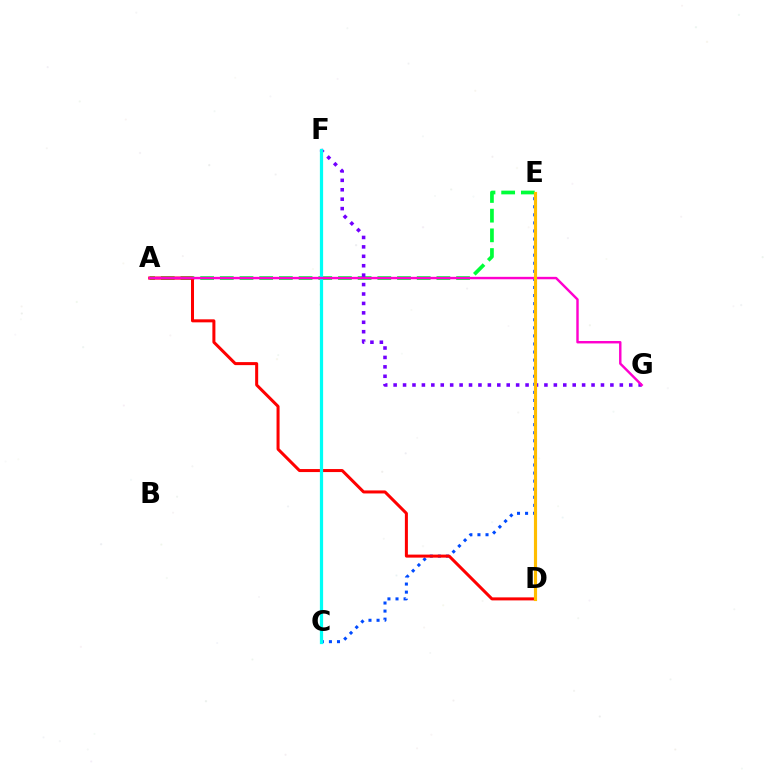{('C', 'E'): [{'color': '#004bff', 'line_style': 'dotted', 'thickness': 2.19}], ('A', 'E'): [{'color': '#00ff39', 'line_style': 'dashed', 'thickness': 2.67}], ('F', 'G'): [{'color': '#7200ff', 'line_style': 'dotted', 'thickness': 2.56}], ('A', 'D'): [{'color': '#ff0000', 'line_style': 'solid', 'thickness': 2.17}], ('D', 'E'): [{'color': '#84ff00', 'line_style': 'solid', 'thickness': 1.97}, {'color': '#ffbd00', 'line_style': 'solid', 'thickness': 2.27}], ('C', 'F'): [{'color': '#00fff6', 'line_style': 'solid', 'thickness': 2.32}], ('A', 'G'): [{'color': '#ff00cf', 'line_style': 'solid', 'thickness': 1.75}]}